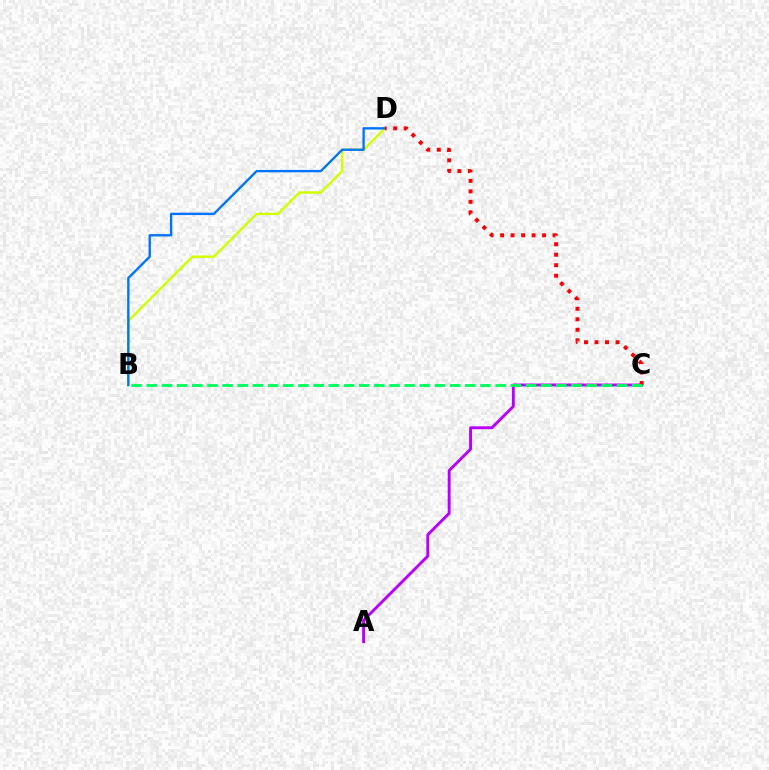{('A', 'C'): [{'color': '#b900ff', 'line_style': 'solid', 'thickness': 2.1}], ('B', 'D'): [{'color': '#d1ff00', 'line_style': 'solid', 'thickness': 1.75}, {'color': '#0074ff', 'line_style': 'solid', 'thickness': 1.7}], ('C', 'D'): [{'color': '#ff0000', 'line_style': 'dotted', 'thickness': 2.85}], ('B', 'C'): [{'color': '#00ff5c', 'line_style': 'dashed', 'thickness': 2.06}]}